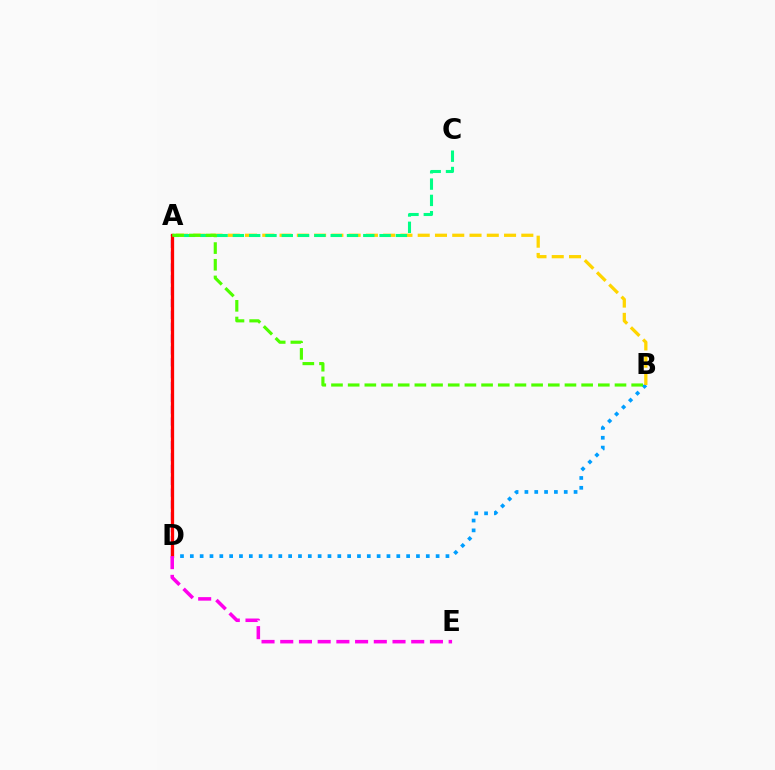{('B', 'D'): [{'color': '#009eff', 'line_style': 'dotted', 'thickness': 2.67}], ('A', 'B'): [{'color': '#ffd500', 'line_style': 'dashed', 'thickness': 2.35}, {'color': '#4fff00', 'line_style': 'dashed', 'thickness': 2.27}], ('A', 'C'): [{'color': '#00ff86', 'line_style': 'dashed', 'thickness': 2.21}], ('A', 'D'): [{'color': '#3700ff', 'line_style': 'dashed', 'thickness': 1.61}, {'color': '#ff0000', 'line_style': 'solid', 'thickness': 2.36}], ('D', 'E'): [{'color': '#ff00ed', 'line_style': 'dashed', 'thickness': 2.54}]}